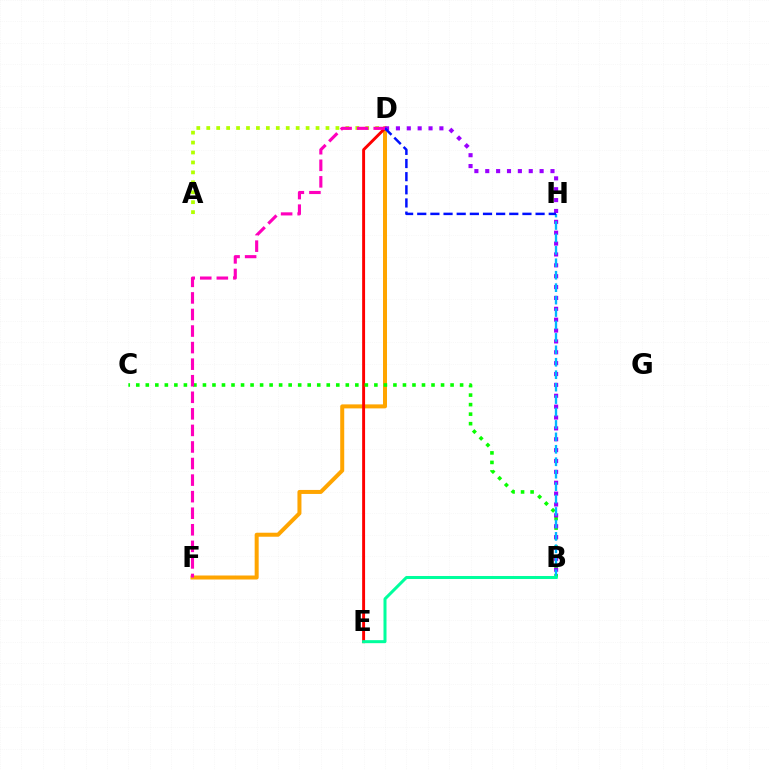{('D', 'F'): [{'color': '#ffa500', 'line_style': 'solid', 'thickness': 2.88}, {'color': '#ff00bd', 'line_style': 'dashed', 'thickness': 2.25}], ('A', 'D'): [{'color': '#b3ff00', 'line_style': 'dotted', 'thickness': 2.7}], ('D', 'E'): [{'color': '#ff0000', 'line_style': 'solid', 'thickness': 2.11}], ('B', 'C'): [{'color': '#08ff00', 'line_style': 'dotted', 'thickness': 2.59}], ('B', 'D'): [{'color': '#9b00ff', 'line_style': 'dotted', 'thickness': 2.95}], ('B', 'H'): [{'color': '#00b5ff', 'line_style': 'dashed', 'thickness': 1.69}], ('D', 'H'): [{'color': '#0010ff', 'line_style': 'dashed', 'thickness': 1.79}], ('B', 'E'): [{'color': '#00ff9d', 'line_style': 'solid', 'thickness': 2.17}]}